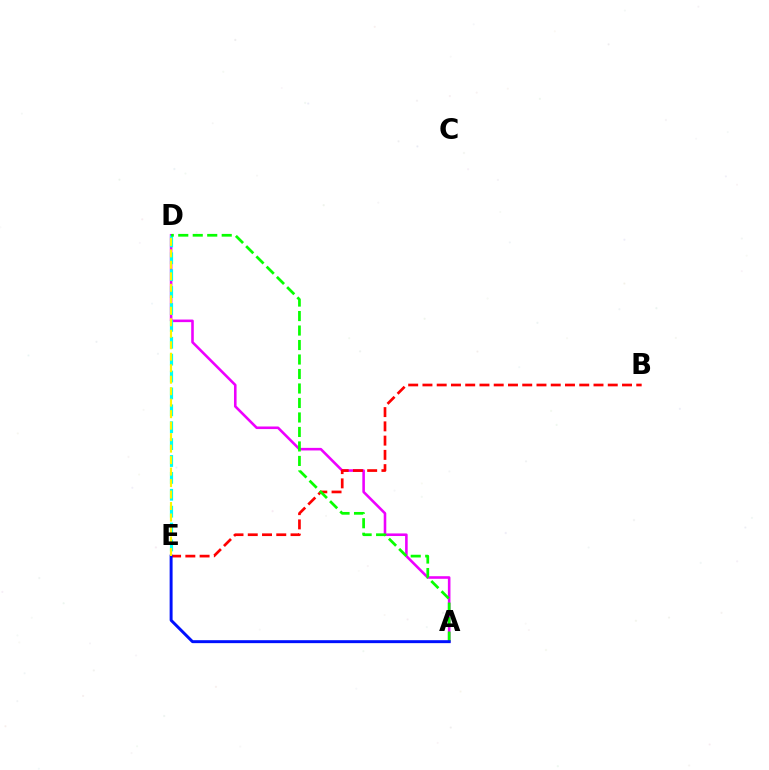{('A', 'D'): [{'color': '#ee00ff', 'line_style': 'solid', 'thickness': 1.86}, {'color': '#08ff00', 'line_style': 'dashed', 'thickness': 1.97}], ('B', 'E'): [{'color': '#ff0000', 'line_style': 'dashed', 'thickness': 1.94}], ('D', 'E'): [{'color': '#00fff6', 'line_style': 'dashed', 'thickness': 2.29}, {'color': '#fcf500', 'line_style': 'dashed', 'thickness': 1.56}], ('A', 'E'): [{'color': '#0010ff', 'line_style': 'solid', 'thickness': 2.13}]}